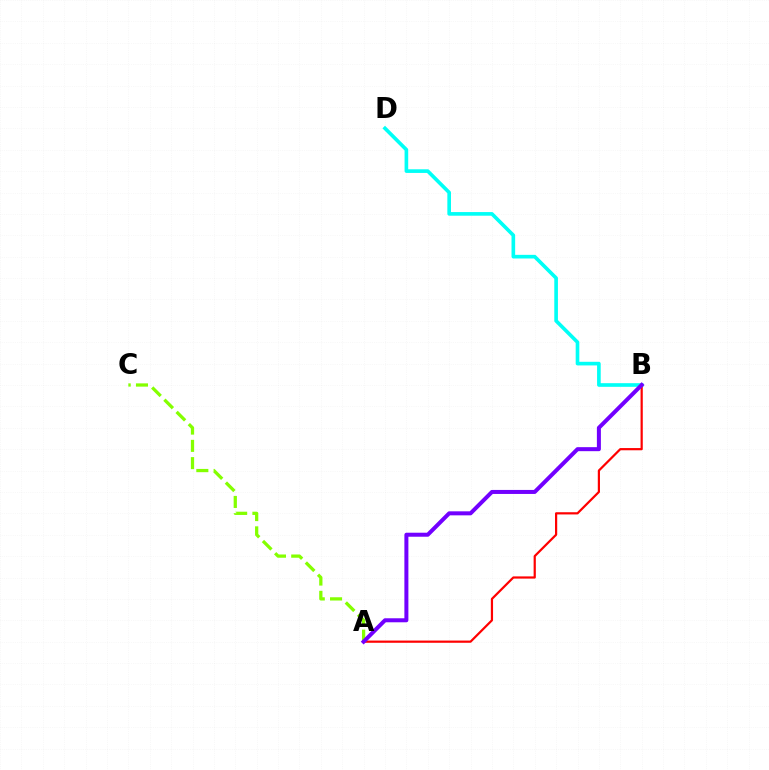{('B', 'D'): [{'color': '#00fff6', 'line_style': 'solid', 'thickness': 2.62}], ('A', 'B'): [{'color': '#ff0000', 'line_style': 'solid', 'thickness': 1.59}, {'color': '#7200ff', 'line_style': 'solid', 'thickness': 2.89}], ('A', 'C'): [{'color': '#84ff00', 'line_style': 'dashed', 'thickness': 2.35}]}